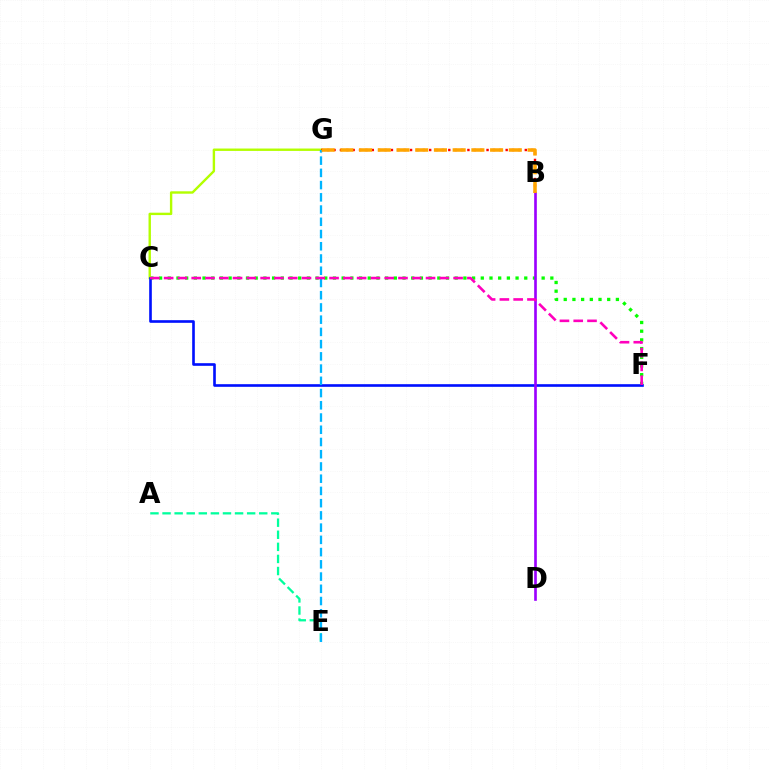{('C', 'F'): [{'color': '#08ff00', 'line_style': 'dotted', 'thickness': 2.36}, {'color': '#0010ff', 'line_style': 'solid', 'thickness': 1.9}, {'color': '#ff00bd', 'line_style': 'dashed', 'thickness': 1.87}], ('C', 'G'): [{'color': '#b3ff00', 'line_style': 'solid', 'thickness': 1.73}], ('B', 'G'): [{'color': '#ff0000', 'line_style': 'dotted', 'thickness': 1.73}, {'color': '#ffa500', 'line_style': 'dashed', 'thickness': 2.54}], ('B', 'D'): [{'color': '#9b00ff', 'line_style': 'solid', 'thickness': 1.91}], ('A', 'E'): [{'color': '#00ff9d', 'line_style': 'dashed', 'thickness': 1.64}], ('E', 'G'): [{'color': '#00b5ff', 'line_style': 'dashed', 'thickness': 1.66}]}